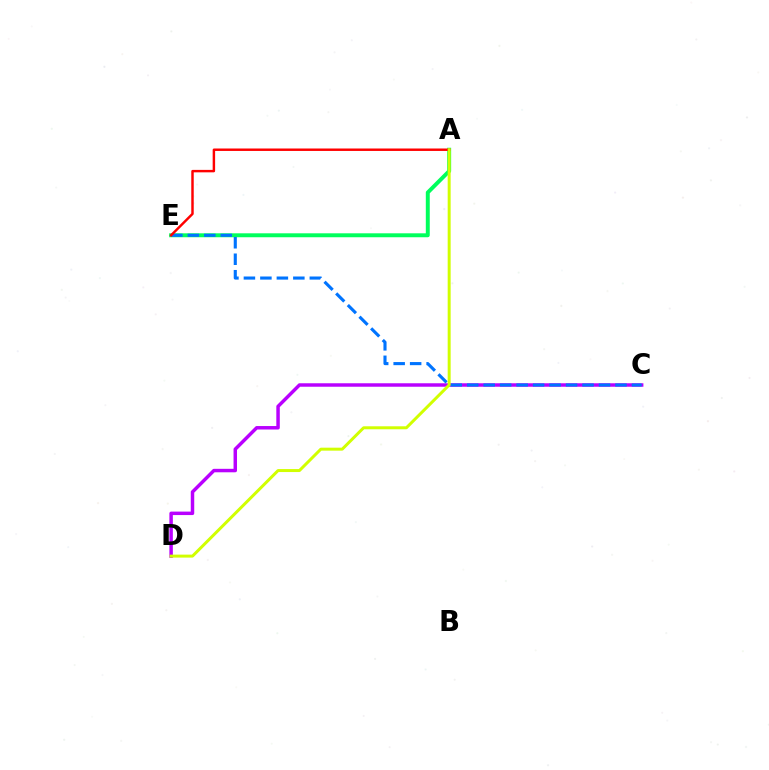{('C', 'D'): [{'color': '#b900ff', 'line_style': 'solid', 'thickness': 2.5}], ('A', 'E'): [{'color': '#00ff5c', 'line_style': 'solid', 'thickness': 2.84}, {'color': '#ff0000', 'line_style': 'solid', 'thickness': 1.76}], ('C', 'E'): [{'color': '#0074ff', 'line_style': 'dashed', 'thickness': 2.24}], ('A', 'D'): [{'color': '#d1ff00', 'line_style': 'solid', 'thickness': 2.15}]}